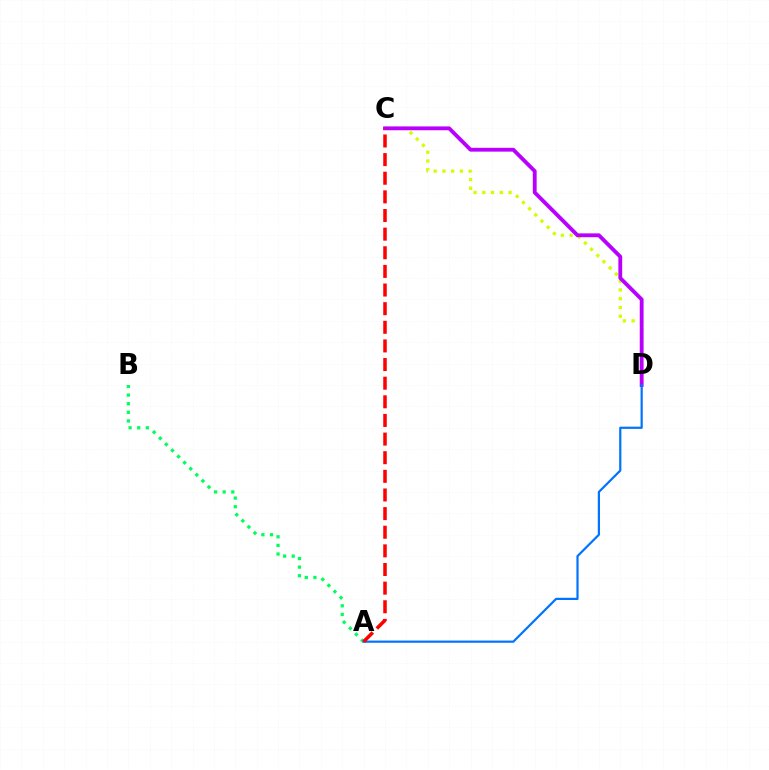{('A', 'B'): [{'color': '#00ff5c', 'line_style': 'dotted', 'thickness': 2.34}], ('C', 'D'): [{'color': '#d1ff00', 'line_style': 'dotted', 'thickness': 2.38}, {'color': '#b900ff', 'line_style': 'solid', 'thickness': 2.76}], ('A', 'D'): [{'color': '#0074ff', 'line_style': 'solid', 'thickness': 1.59}], ('A', 'C'): [{'color': '#ff0000', 'line_style': 'dashed', 'thickness': 2.53}]}